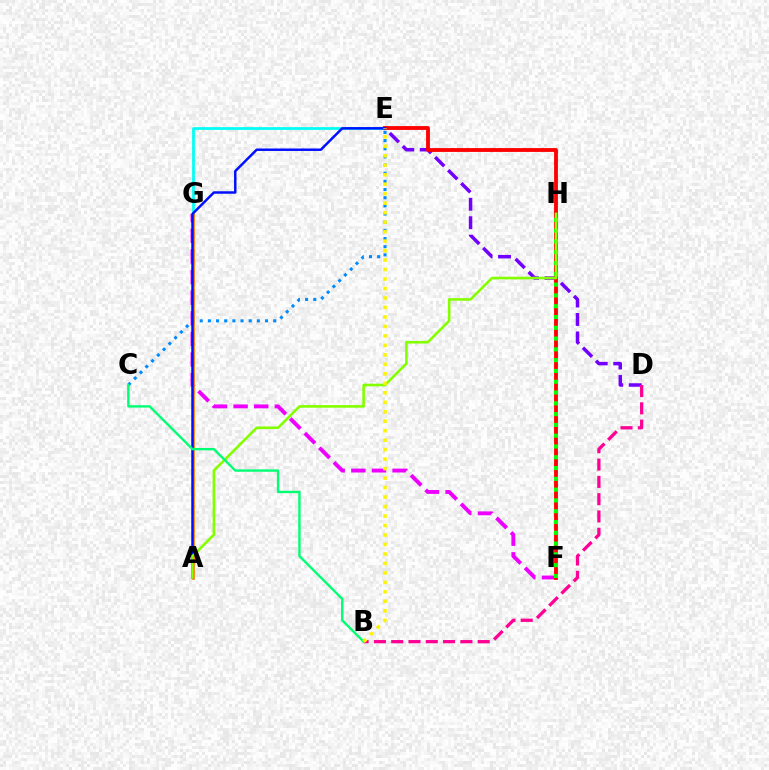{('F', 'G'): [{'color': '#ee00ff', 'line_style': 'dashed', 'thickness': 2.8}], ('E', 'G'): [{'color': '#00fff6', 'line_style': 'solid', 'thickness': 1.98}], ('D', 'E'): [{'color': '#7200ff', 'line_style': 'dashed', 'thickness': 2.51}], ('E', 'F'): [{'color': '#ff0000', 'line_style': 'solid', 'thickness': 2.76}], ('F', 'H'): [{'color': '#08ff00', 'line_style': 'dotted', 'thickness': 2.93}], ('C', 'E'): [{'color': '#008cff', 'line_style': 'dotted', 'thickness': 2.22}], ('A', 'G'): [{'color': '#ff7c00', 'line_style': 'solid', 'thickness': 1.95}], ('B', 'D'): [{'color': '#ff0094', 'line_style': 'dashed', 'thickness': 2.35}], ('A', 'E'): [{'color': '#0010ff', 'line_style': 'solid', 'thickness': 1.78}], ('A', 'H'): [{'color': '#84ff00', 'line_style': 'solid', 'thickness': 1.88}], ('B', 'C'): [{'color': '#00ff74', 'line_style': 'solid', 'thickness': 1.71}], ('B', 'E'): [{'color': '#fcf500', 'line_style': 'dotted', 'thickness': 2.58}]}